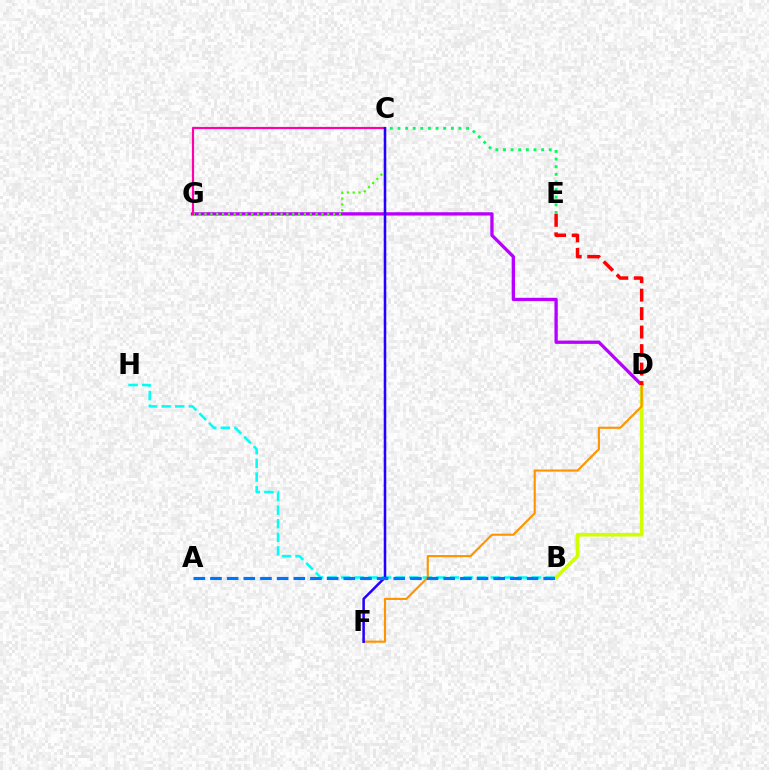{('B', 'H'): [{'color': '#00fff6', 'line_style': 'dashed', 'thickness': 1.85}], ('D', 'G'): [{'color': '#b900ff', 'line_style': 'solid', 'thickness': 2.37}], ('C', 'E'): [{'color': '#00ff5c', 'line_style': 'dotted', 'thickness': 2.07}], ('B', 'D'): [{'color': '#d1ff00', 'line_style': 'solid', 'thickness': 2.61}], ('D', 'F'): [{'color': '#ff9400', 'line_style': 'solid', 'thickness': 1.54}], ('D', 'E'): [{'color': '#ff0000', 'line_style': 'dashed', 'thickness': 2.51}], ('C', 'G'): [{'color': '#3dff00', 'line_style': 'dotted', 'thickness': 1.59}, {'color': '#ff00ac', 'line_style': 'solid', 'thickness': 1.56}], ('C', 'F'): [{'color': '#2500ff', 'line_style': 'solid', 'thickness': 1.83}], ('A', 'B'): [{'color': '#0074ff', 'line_style': 'dashed', 'thickness': 2.26}]}